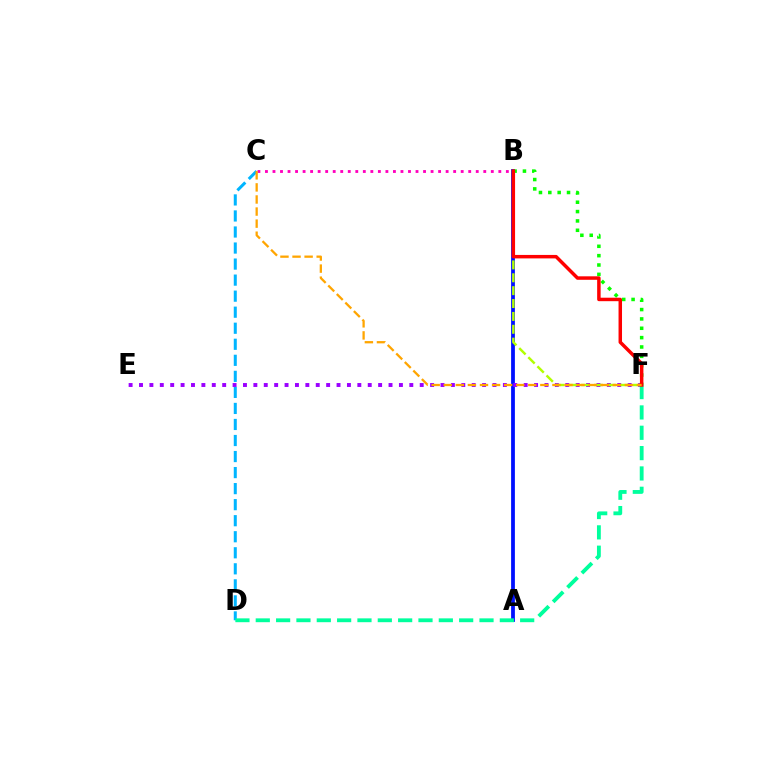{('C', 'D'): [{'color': '#00b5ff', 'line_style': 'dashed', 'thickness': 2.18}], ('B', 'C'): [{'color': '#ff00bd', 'line_style': 'dotted', 'thickness': 2.05}], ('A', 'B'): [{'color': '#0010ff', 'line_style': 'solid', 'thickness': 2.72}], ('B', 'F'): [{'color': '#08ff00', 'line_style': 'dotted', 'thickness': 2.54}, {'color': '#b3ff00', 'line_style': 'dashed', 'thickness': 1.75}, {'color': '#ff0000', 'line_style': 'solid', 'thickness': 2.5}], ('E', 'F'): [{'color': '#9b00ff', 'line_style': 'dotted', 'thickness': 2.82}], ('D', 'F'): [{'color': '#00ff9d', 'line_style': 'dashed', 'thickness': 2.76}], ('C', 'F'): [{'color': '#ffa500', 'line_style': 'dashed', 'thickness': 1.64}]}